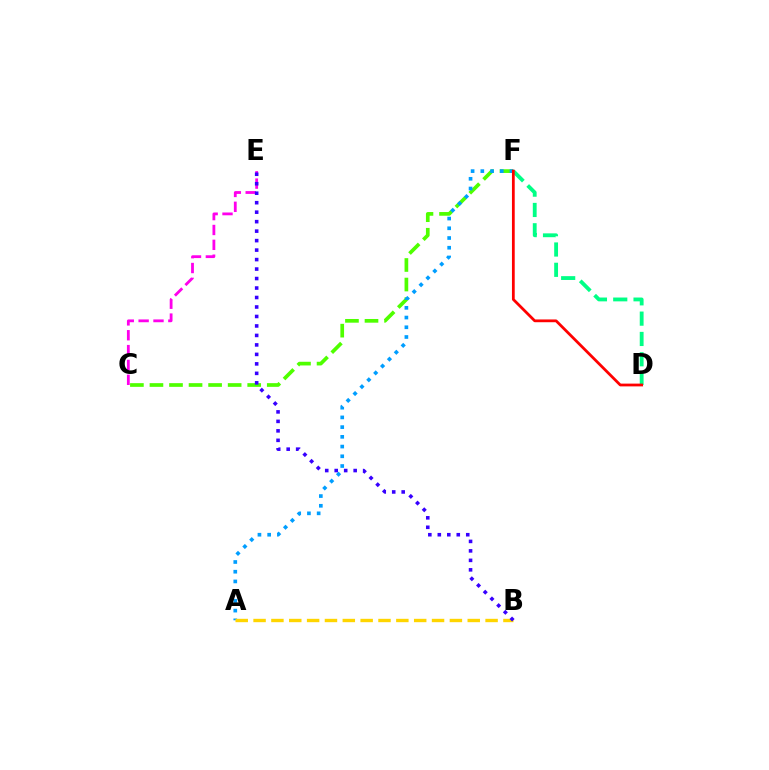{('D', 'F'): [{'color': '#00ff86', 'line_style': 'dashed', 'thickness': 2.76}, {'color': '#ff0000', 'line_style': 'solid', 'thickness': 2.0}], ('C', 'F'): [{'color': '#4fff00', 'line_style': 'dashed', 'thickness': 2.66}], ('C', 'E'): [{'color': '#ff00ed', 'line_style': 'dashed', 'thickness': 2.02}], ('A', 'F'): [{'color': '#009eff', 'line_style': 'dotted', 'thickness': 2.64}], ('A', 'B'): [{'color': '#ffd500', 'line_style': 'dashed', 'thickness': 2.42}], ('B', 'E'): [{'color': '#3700ff', 'line_style': 'dotted', 'thickness': 2.58}]}